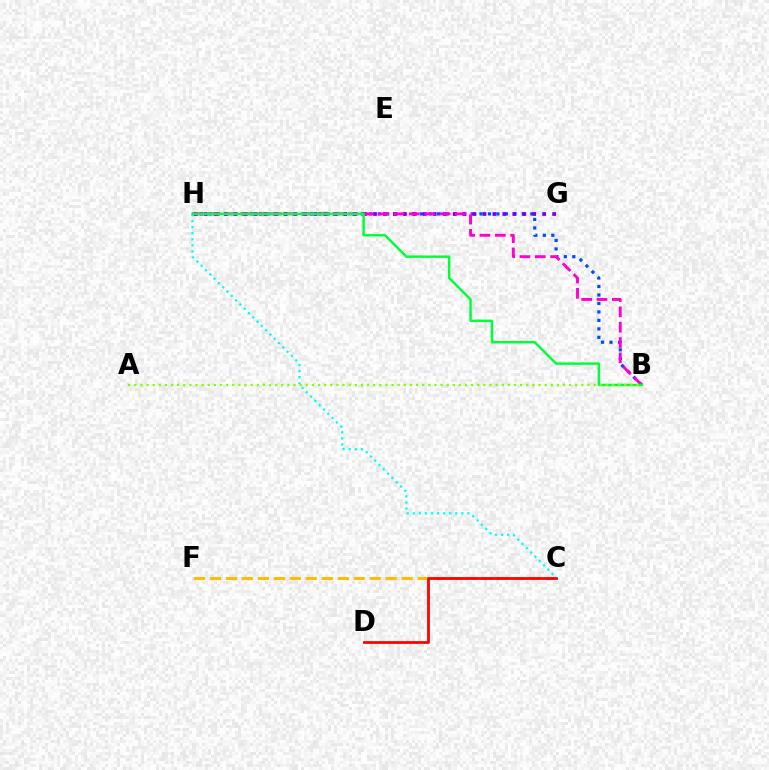{('C', 'F'): [{'color': '#ffbd00', 'line_style': 'dashed', 'thickness': 2.17}], ('C', 'D'): [{'color': '#ff0000', 'line_style': 'solid', 'thickness': 1.99}], ('B', 'H'): [{'color': '#004bff', 'line_style': 'dotted', 'thickness': 2.3}, {'color': '#ff00cf', 'line_style': 'dashed', 'thickness': 2.08}, {'color': '#00ff39', 'line_style': 'solid', 'thickness': 1.76}], ('G', 'H'): [{'color': '#7200ff', 'line_style': 'dotted', 'thickness': 2.7}], ('C', 'H'): [{'color': '#00fff6', 'line_style': 'dotted', 'thickness': 1.65}], ('A', 'B'): [{'color': '#84ff00', 'line_style': 'dotted', 'thickness': 1.66}]}